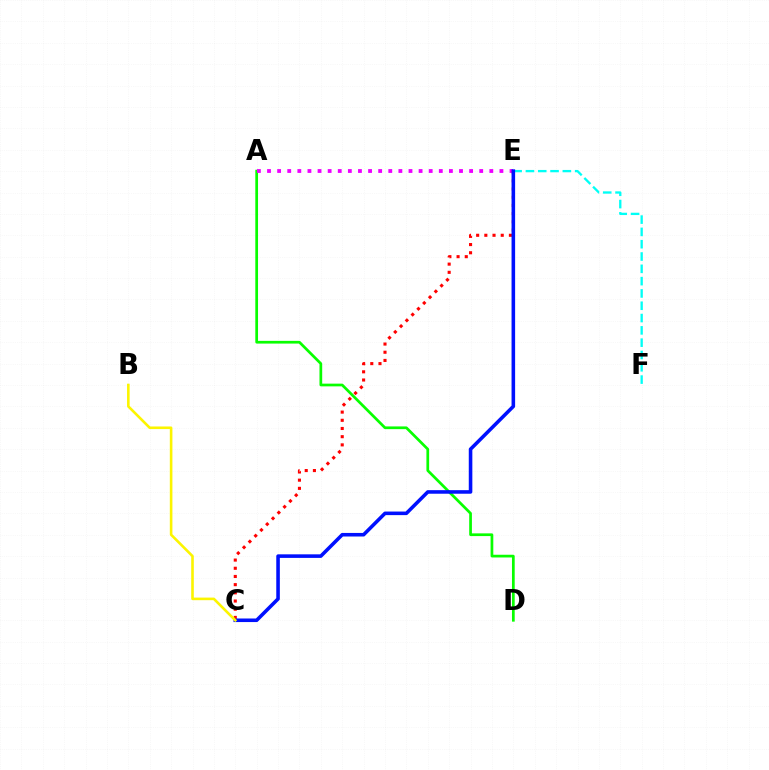{('E', 'F'): [{'color': '#00fff6', 'line_style': 'dashed', 'thickness': 1.67}], ('A', 'D'): [{'color': '#08ff00', 'line_style': 'solid', 'thickness': 1.96}], ('A', 'E'): [{'color': '#ee00ff', 'line_style': 'dotted', 'thickness': 2.75}], ('C', 'E'): [{'color': '#ff0000', 'line_style': 'dotted', 'thickness': 2.23}, {'color': '#0010ff', 'line_style': 'solid', 'thickness': 2.57}], ('B', 'C'): [{'color': '#fcf500', 'line_style': 'solid', 'thickness': 1.87}]}